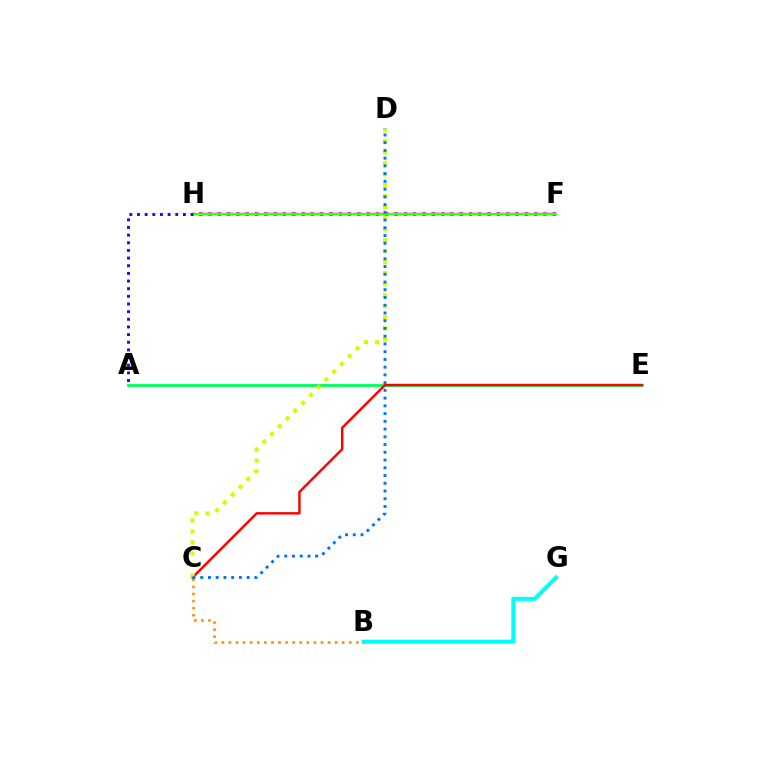{('A', 'E'): [{'color': '#00ff5c', 'line_style': 'solid', 'thickness': 2.04}], ('B', 'C'): [{'color': '#ff9400', 'line_style': 'dotted', 'thickness': 1.92}], ('F', 'H'): [{'color': '#b900ff', 'line_style': 'dotted', 'thickness': 2.53}, {'color': '#ff00ac', 'line_style': 'dashed', 'thickness': 1.75}, {'color': '#3dff00', 'line_style': 'solid', 'thickness': 1.61}], ('C', 'E'): [{'color': '#ff0000', 'line_style': 'solid', 'thickness': 1.75}], ('A', 'H'): [{'color': '#2500ff', 'line_style': 'dotted', 'thickness': 2.08}], ('C', 'D'): [{'color': '#d1ff00', 'line_style': 'dotted', 'thickness': 2.99}, {'color': '#0074ff', 'line_style': 'dotted', 'thickness': 2.1}], ('B', 'G'): [{'color': '#00fff6', 'line_style': 'solid', 'thickness': 2.91}]}